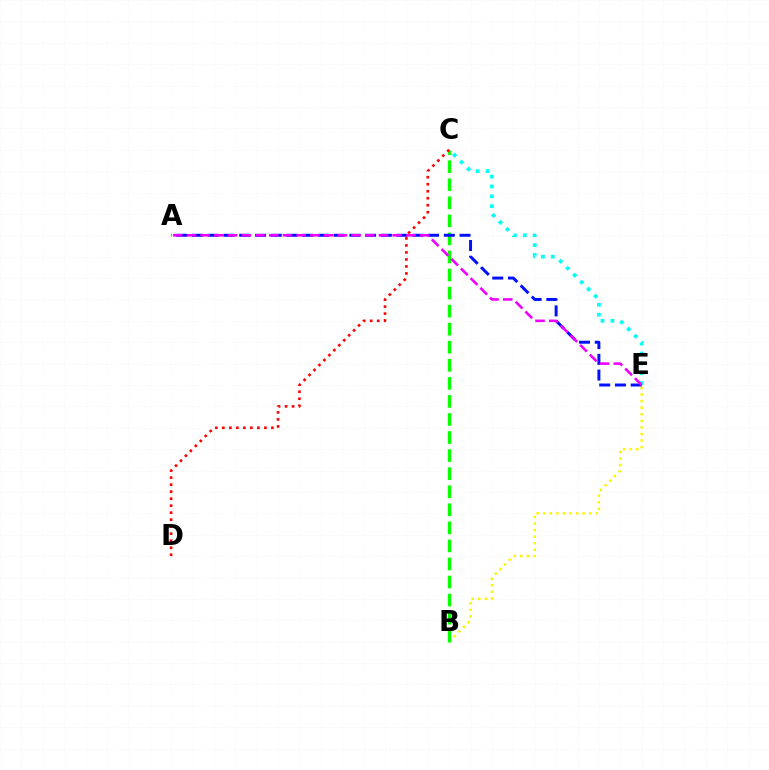{('B', 'E'): [{'color': '#fcf500', 'line_style': 'dotted', 'thickness': 1.79}], ('B', 'C'): [{'color': '#08ff00', 'line_style': 'dashed', 'thickness': 2.45}], ('A', 'E'): [{'color': '#0010ff', 'line_style': 'dashed', 'thickness': 2.14}, {'color': '#ee00ff', 'line_style': 'dashed', 'thickness': 1.86}], ('C', 'E'): [{'color': '#00fff6', 'line_style': 'dotted', 'thickness': 2.68}], ('C', 'D'): [{'color': '#ff0000', 'line_style': 'dotted', 'thickness': 1.9}]}